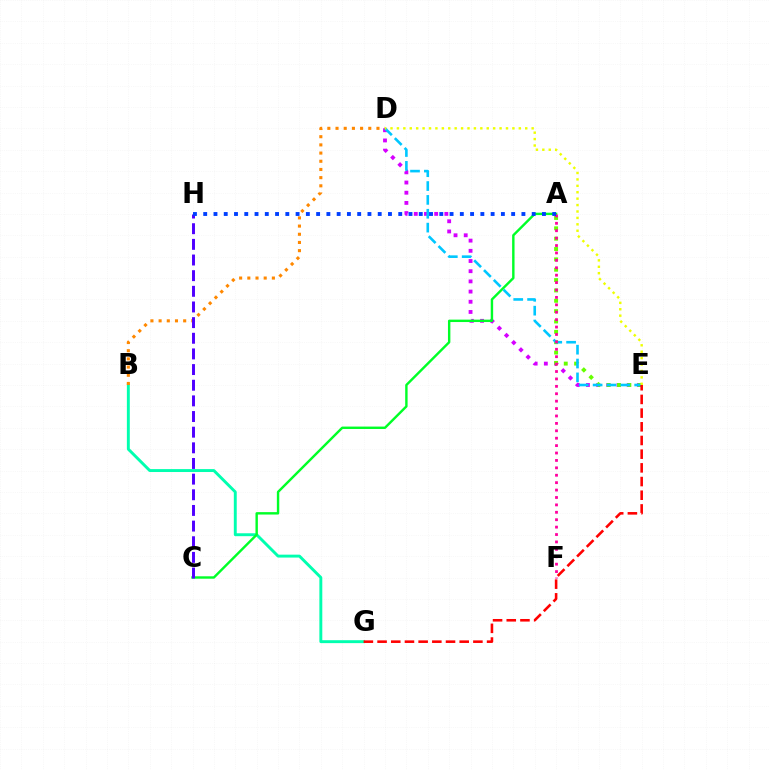{('B', 'G'): [{'color': '#00ffaf', 'line_style': 'solid', 'thickness': 2.1}], ('D', 'E'): [{'color': '#d600ff', 'line_style': 'dotted', 'thickness': 2.77}, {'color': '#00c7ff', 'line_style': 'dashed', 'thickness': 1.88}, {'color': '#eeff00', 'line_style': 'dotted', 'thickness': 1.74}], ('B', 'D'): [{'color': '#ff8800', 'line_style': 'dotted', 'thickness': 2.22}], ('A', 'C'): [{'color': '#00ff27', 'line_style': 'solid', 'thickness': 1.73}], ('A', 'E'): [{'color': '#66ff00', 'line_style': 'dotted', 'thickness': 2.81}], ('E', 'G'): [{'color': '#ff0000', 'line_style': 'dashed', 'thickness': 1.86}], ('A', 'F'): [{'color': '#ff00a0', 'line_style': 'dotted', 'thickness': 2.01}], ('C', 'H'): [{'color': '#4f00ff', 'line_style': 'dashed', 'thickness': 2.13}], ('A', 'H'): [{'color': '#003fff', 'line_style': 'dotted', 'thickness': 2.79}]}